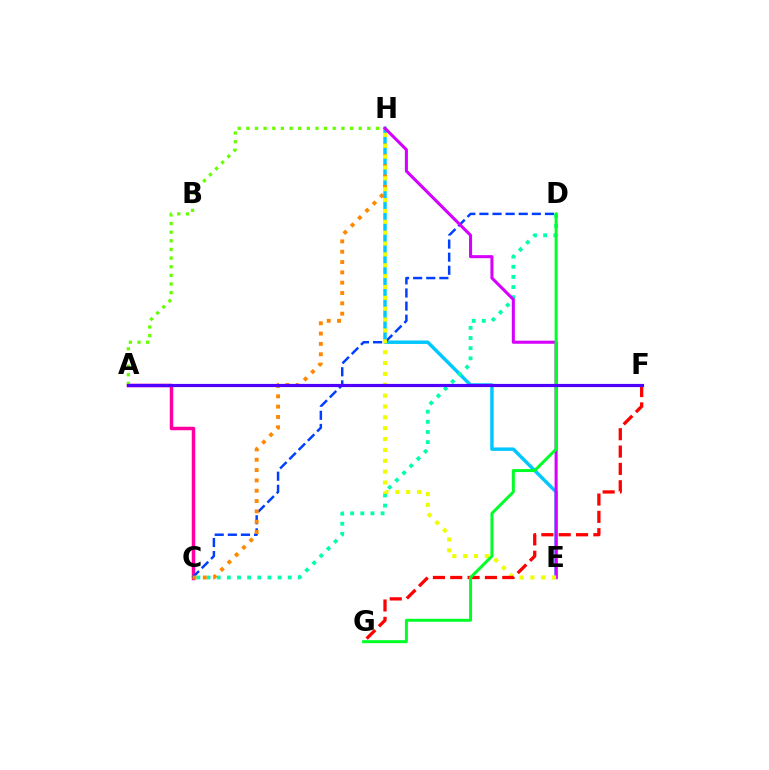{('E', 'H'): [{'color': '#00c7ff', 'line_style': 'solid', 'thickness': 2.48}, {'color': '#d600ff', 'line_style': 'solid', 'thickness': 2.2}, {'color': '#eeff00', 'line_style': 'dotted', 'thickness': 2.95}], ('A', 'C'): [{'color': '#ff00a0', 'line_style': 'solid', 'thickness': 2.52}], ('C', 'D'): [{'color': '#00ffaf', 'line_style': 'dotted', 'thickness': 2.76}, {'color': '#003fff', 'line_style': 'dashed', 'thickness': 1.78}], ('A', 'H'): [{'color': '#66ff00', 'line_style': 'dotted', 'thickness': 2.35}], ('C', 'H'): [{'color': '#ff8800', 'line_style': 'dotted', 'thickness': 2.81}], ('F', 'G'): [{'color': '#ff0000', 'line_style': 'dashed', 'thickness': 2.36}], ('D', 'G'): [{'color': '#00ff27', 'line_style': 'solid', 'thickness': 2.15}], ('A', 'F'): [{'color': '#4f00ff', 'line_style': 'solid', 'thickness': 2.3}]}